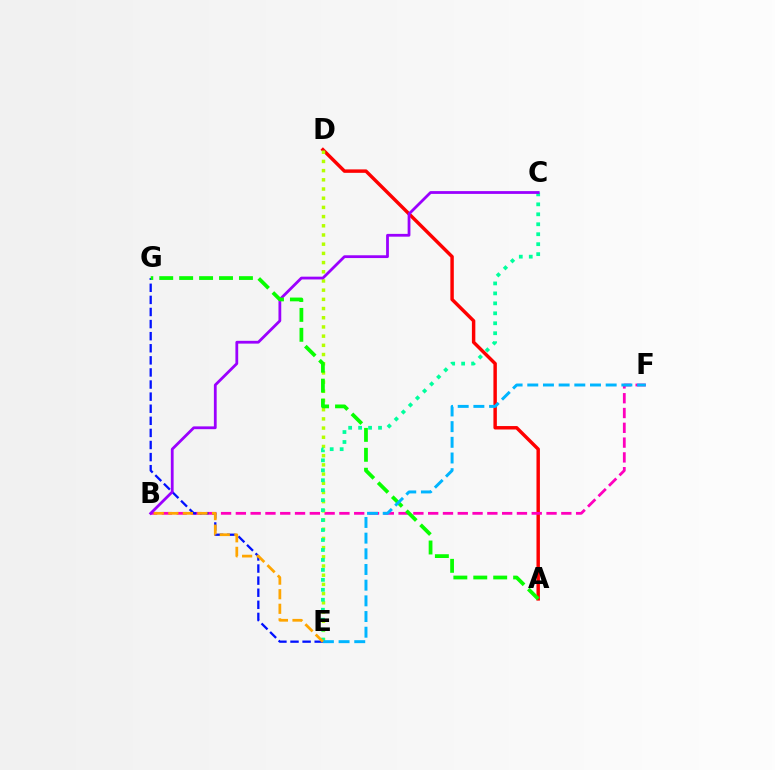{('A', 'D'): [{'color': '#ff0000', 'line_style': 'solid', 'thickness': 2.48}], ('B', 'F'): [{'color': '#ff00bd', 'line_style': 'dashed', 'thickness': 2.01}], ('D', 'E'): [{'color': '#b3ff00', 'line_style': 'dotted', 'thickness': 2.5}], ('C', 'E'): [{'color': '#00ff9d', 'line_style': 'dotted', 'thickness': 2.71}], ('E', 'G'): [{'color': '#0010ff', 'line_style': 'dashed', 'thickness': 1.64}], ('B', 'C'): [{'color': '#9b00ff', 'line_style': 'solid', 'thickness': 2.01}], ('A', 'G'): [{'color': '#08ff00', 'line_style': 'dashed', 'thickness': 2.71}], ('E', 'F'): [{'color': '#00b5ff', 'line_style': 'dashed', 'thickness': 2.13}], ('B', 'E'): [{'color': '#ffa500', 'line_style': 'dashed', 'thickness': 1.98}]}